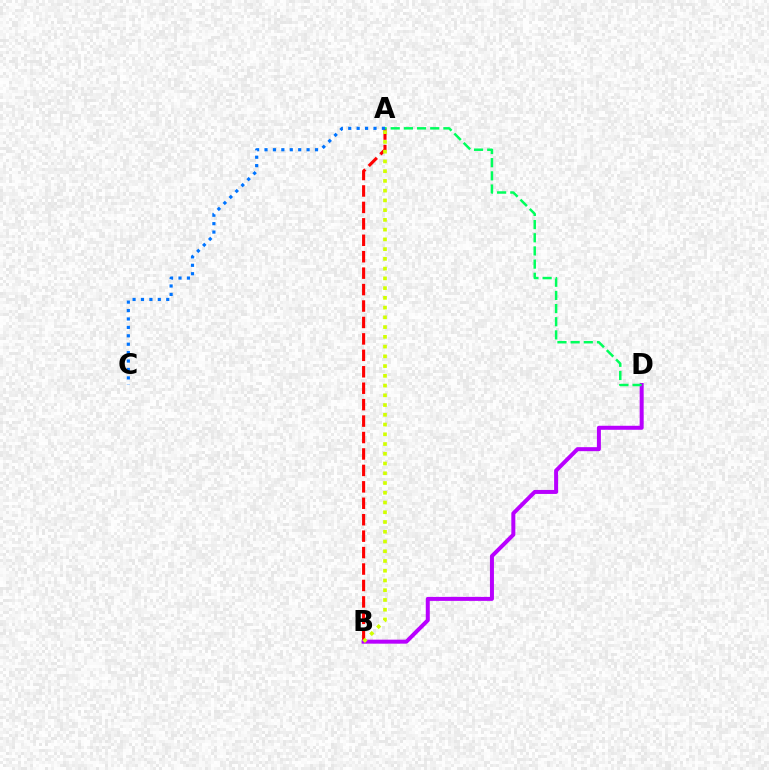{('A', 'B'): [{'color': '#ff0000', 'line_style': 'dashed', 'thickness': 2.23}, {'color': '#d1ff00', 'line_style': 'dotted', 'thickness': 2.65}], ('A', 'C'): [{'color': '#0074ff', 'line_style': 'dotted', 'thickness': 2.29}], ('B', 'D'): [{'color': '#b900ff', 'line_style': 'solid', 'thickness': 2.88}], ('A', 'D'): [{'color': '#00ff5c', 'line_style': 'dashed', 'thickness': 1.79}]}